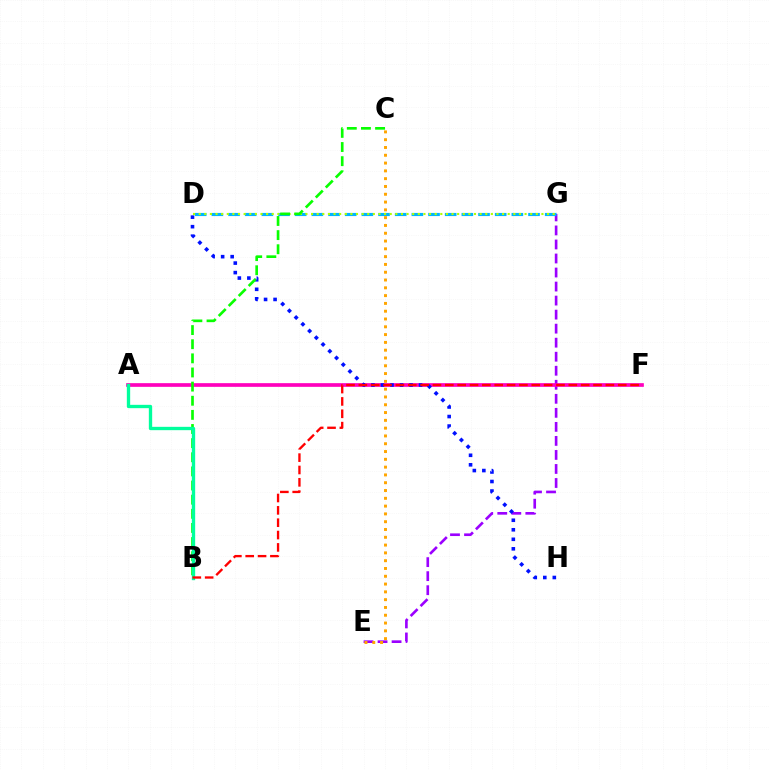{('E', 'G'): [{'color': '#9b00ff', 'line_style': 'dashed', 'thickness': 1.91}], ('A', 'F'): [{'color': '#ff00bd', 'line_style': 'solid', 'thickness': 2.65}], ('D', 'H'): [{'color': '#0010ff', 'line_style': 'dotted', 'thickness': 2.59}], ('D', 'G'): [{'color': '#00b5ff', 'line_style': 'dashed', 'thickness': 2.26}, {'color': '#b3ff00', 'line_style': 'dotted', 'thickness': 1.53}], ('B', 'C'): [{'color': '#08ff00', 'line_style': 'dashed', 'thickness': 1.92}], ('A', 'B'): [{'color': '#00ff9d', 'line_style': 'solid', 'thickness': 2.4}], ('C', 'E'): [{'color': '#ffa500', 'line_style': 'dotted', 'thickness': 2.12}], ('B', 'F'): [{'color': '#ff0000', 'line_style': 'dashed', 'thickness': 1.68}]}